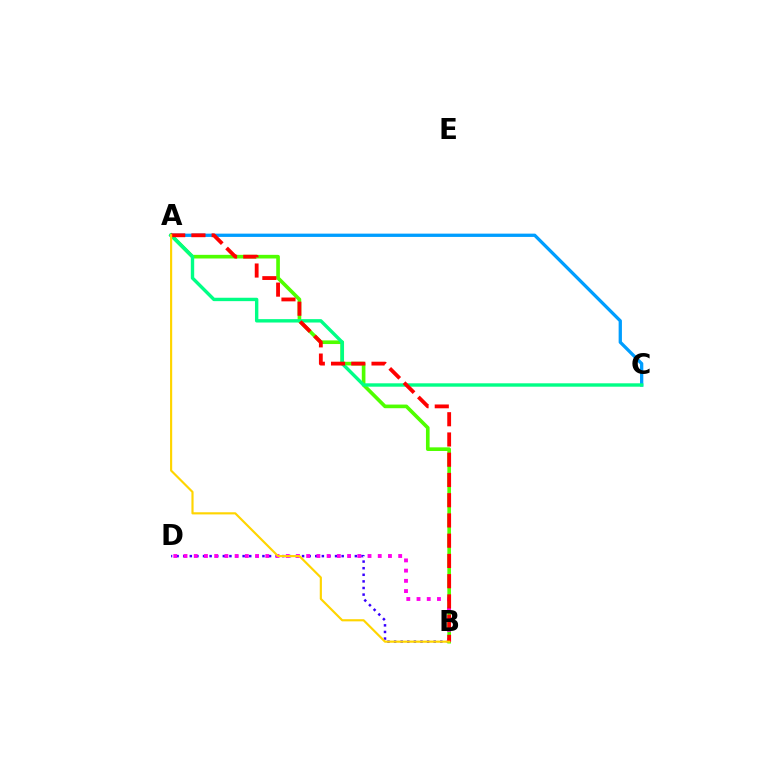{('B', 'D'): [{'color': '#3700ff', 'line_style': 'dotted', 'thickness': 1.79}, {'color': '#ff00ed', 'line_style': 'dotted', 'thickness': 2.78}], ('A', 'C'): [{'color': '#009eff', 'line_style': 'solid', 'thickness': 2.37}, {'color': '#00ff86', 'line_style': 'solid', 'thickness': 2.44}], ('A', 'B'): [{'color': '#4fff00', 'line_style': 'solid', 'thickness': 2.62}, {'color': '#ff0000', 'line_style': 'dashed', 'thickness': 2.75}, {'color': '#ffd500', 'line_style': 'solid', 'thickness': 1.55}]}